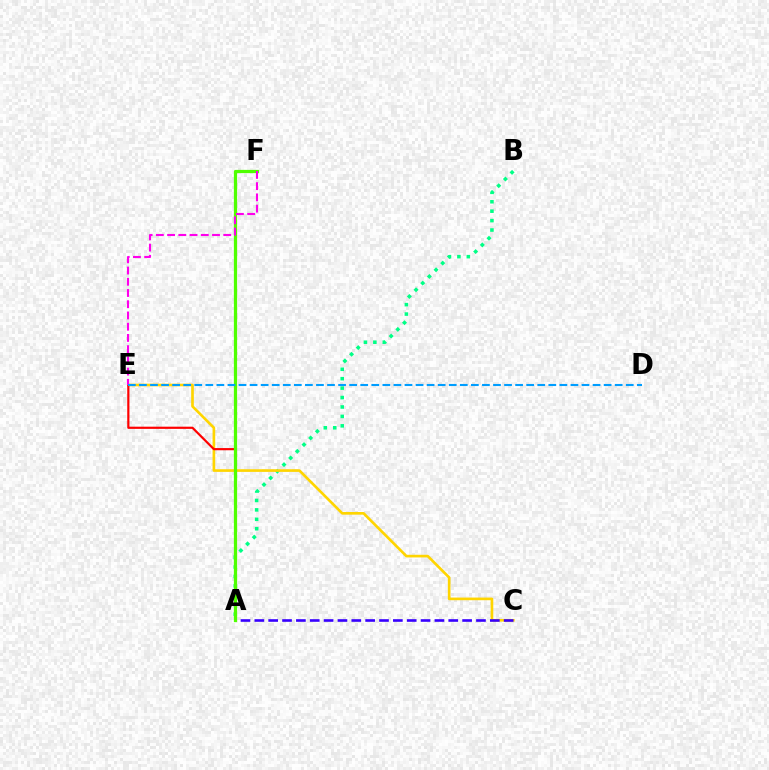{('A', 'B'): [{'color': '#00ff86', 'line_style': 'dotted', 'thickness': 2.56}], ('C', 'E'): [{'color': '#ffd500', 'line_style': 'solid', 'thickness': 1.91}], ('A', 'E'): [{'color': '#ff0000', 'line_style': 'solid', 'thickness': 1.58}], ('A', 'C'): [{'color': '#3700ff', 'line_style': 'dashed', 'thickness': 1.88}], ('A', 'F'): [{'color': '#4fff00', 'line_style': 'solid', 'thickness': 2.34}], ('E', 'F'): [{'color': '#ff00ed', 'line_style': 'dashed', 'thickness': 1.53}], ('D', 'E'): [{'color': '#009eff', 'line_style': 'dashed', 'thickness': 1.5}]}